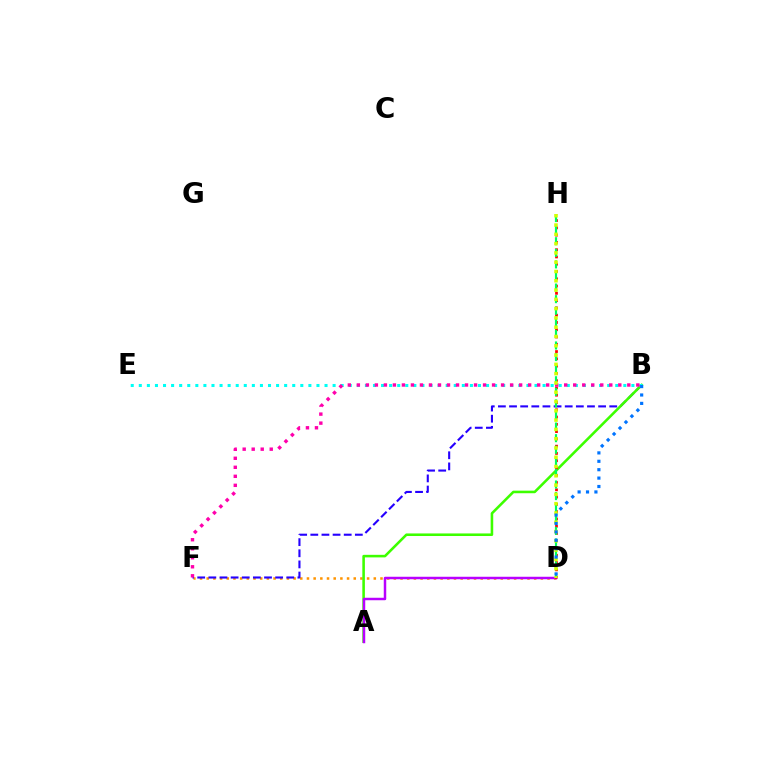{('D', 'F'): [{'color': '#ff9400', 'line_style': 'dotted', 'thickness': 1.82}], ('B', 'F'): [{'color': '#2500ff', 'line_style': 'dashed', 'thickness': 1.51}, {'color': '#ff00ac', 'line_style': 'dotted', 'thickness': 2.45}], ('A', 'B'): [{'color': '#3dff00', 'line_style': 'solid', 'thickness': 1.85}], ('A', 'D'): [{'color': '#b900ff', 'line_style': 'solid', 'thickness': 1.78}], ('D', 'H'): [{'color': '#ff0000', 'line_style': 'dotted', 'thickness': 1.98}, {'color': '#00ff5c', 'line_style': 'dashed', 'thickness': 1.57}, {'color': '#d1ff00', 'line_style': 'dotted', 'thickness': 2.52}], ('B', 'E'): [{'color': '#00fff6', 'line_style': 'dotted', 'thickness': 2.19}], ('B', 'D'): [{'color': '#0074ff', 'line_style': 'dotted', 'thickness': 2.28}]}